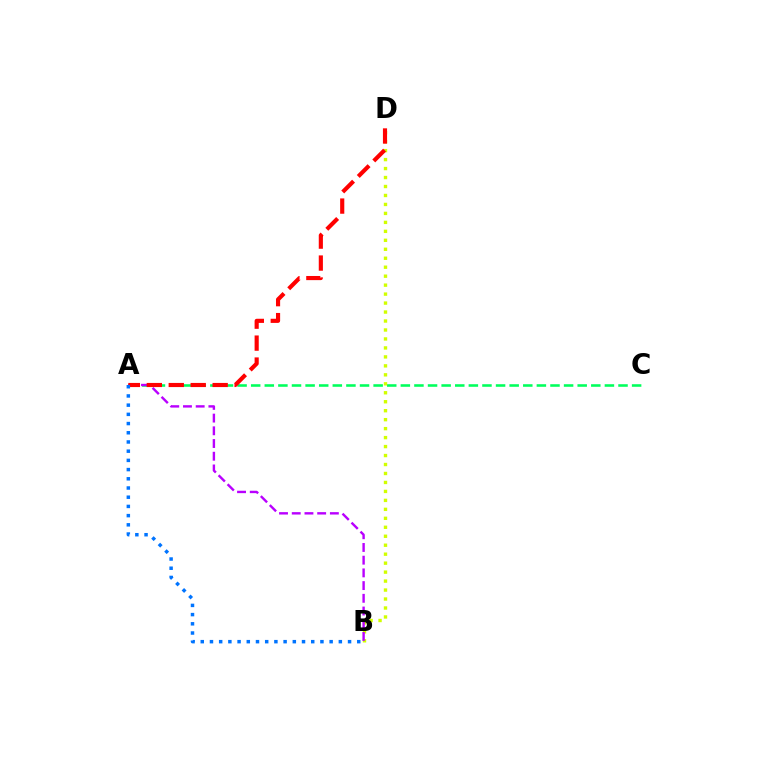{('A', 'C'): [{'color': '#00ff5c', 'line_style': 'dashed', 'thickness': 1.85}], ('B', 'D'): [{'color': '#d1ff00', 'line_style': 'dotted', 'thickness': 2.44}], ('A', 'B'): [{'color': '#b900ff', 'line_style': 'dashed', 'thickness': 1.73}, {'color': '#0074ff', 'line_style': 'dotted', 'thickness': 2.5}], ('A', 'D'): [{'color': '#ff0000', 'line_style': 'dashed', 'thickness': 2.98}]}